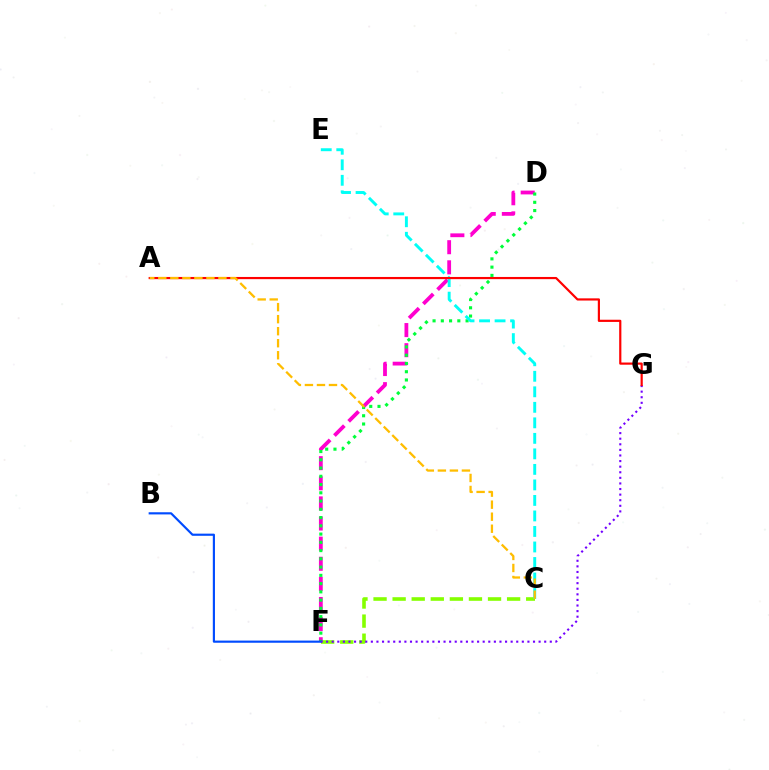{('C', 'F'): [{'color': '#84ff00', 'line_style': 'dashed', 'thickness': 2.59}], ('D', 'F'): [{'color': '#ff00cf', 'line_style': 'dashed', 'thickness': 2.73}, {'color': '#00ff39', 'line_style': 'dotted', 'thickness': 2.24}], ('C', 'E'): [{'color': '#00fff6', 'line_style': 'dashed', 'thickness': 2.11}], ('B', 'F'): [{'color': '#004bff', 'line_style': 'solid', 'thickness': 1.56}], ('F', 'G'): [{'color': '#7200ff', 'line_style': 'dotted', 'thickness': 1.52}], ('A', 'G'): [{'color': '#ff0000', 'line_style': 'solid', 'thickness': 1.57}], ('A', 'C'): [{'color': '#ffbd00', 'line_style': 'dashed', 'thickness': 1.63}]}